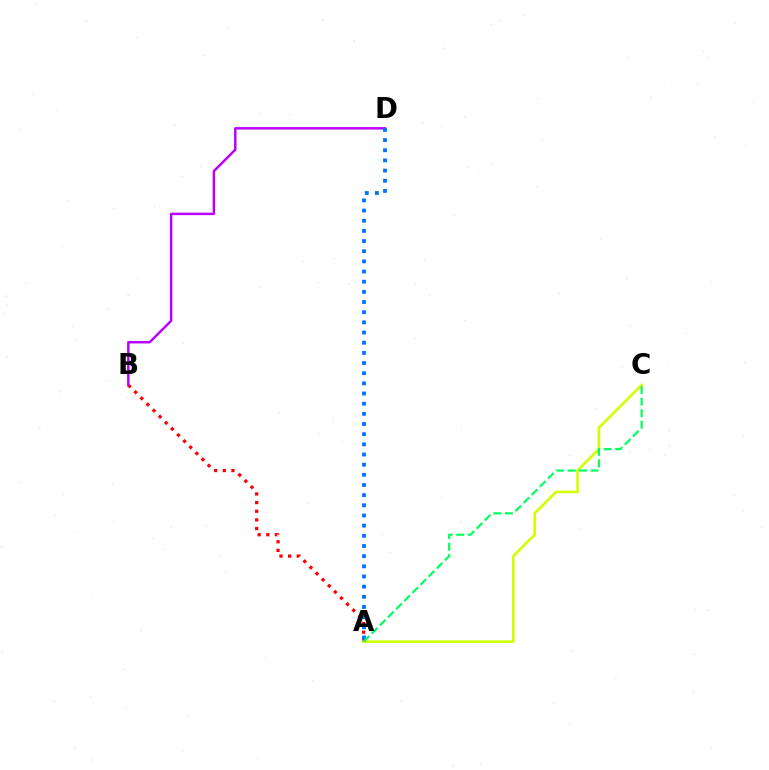{('A', 'B'): [{'color': '#ff0000', 'line_style': 'dotted', 'thickness': 2.35}], ('B', 'D'): [{'color': '#b900ff', 'line_style': 'solid', 'thickness': 1.77}], ('A', 'D'): [{'color': '#0074ff', 'line_style': 'dotted', 'thickness': 2.76}], ('A', 'C'): [{'color': '#d1ff00', 'line_style': 'solid', 'thickness': 1.87}, {'color': '#00ff5c', 'line_style': 'dashed', 'thickness': 1.56}]}